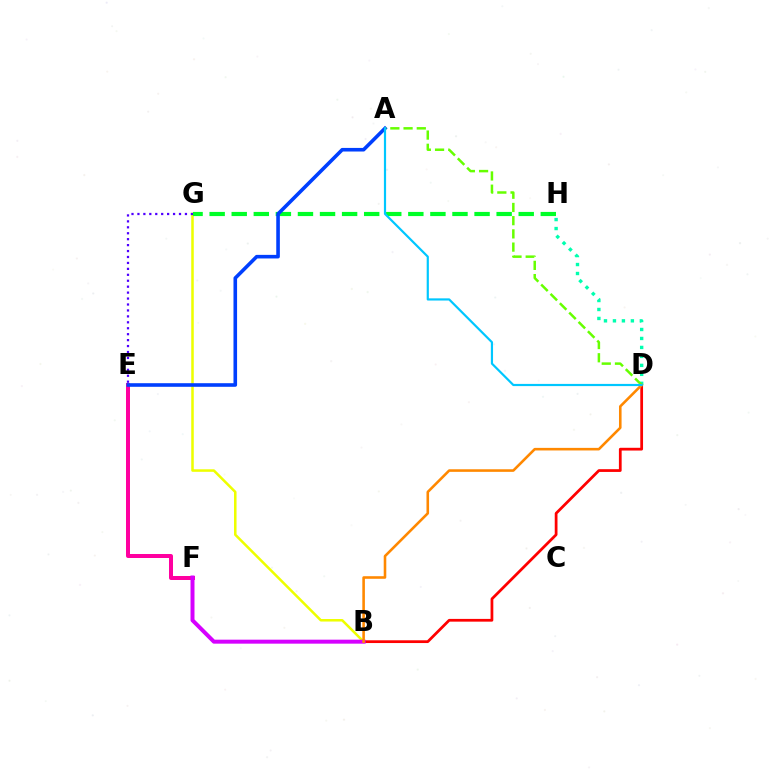{('E', 'F'): [{'color': '#ff00a0', 'line_style': 'solid', 'thickness': 2.88}], ('B', 'G'): [{'color': '#eeff00', 'line_style': 'solid', 'thickness': 1.82}], ('E', 'G'): [{'color': '#4f00ff', 'line_style': 'dotted', 'thickness': 1.61}], ('B', 'D'): [{'color': '#ff0000', 'line_style': 'solid', 'thickness': 1.98}, {'color': '#ff8800', 'line_style': 'solid', 'thickness': 1.86}], ('G', 'H'): [{'color': '#00ff27', 'line_style': 'dashed', 'thickness': 3.0}], ('B', 'F'): [{'color': '#d600ff', 'line_style': 'solid', 'thickness': 2.87}], ('D', 'H'): [{'color': '#00ffaf', 'line_style': 'dotted', 'thickness': 2.44}], ('A', 'E'): [{'color': '#003fff', 'line_style': 'solid', 'thickness': 2.59}], ('A', 'D'): [{'color': '#66ff00', 'line_style': 'dashed', 'thickness': 1.8}, {'color': '#00c7ff', 'line_style': 'solid', 'thickness': 1.57}]}